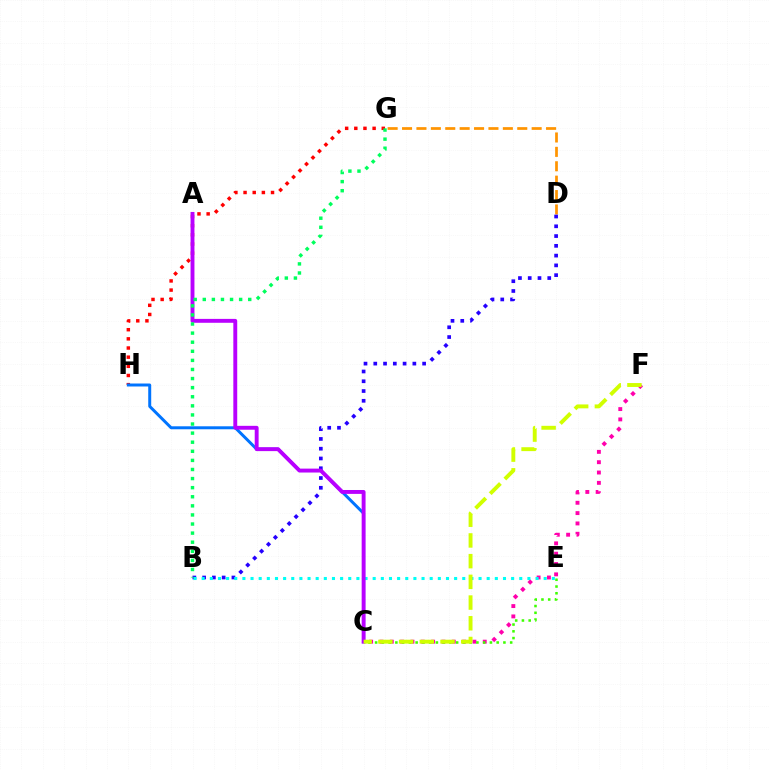{('D', 'G'): [{'color': '#ff9400', 'line_style': 'dashed', 'thickness': 1.96}], ('G', 'H'): [{'color': '#ff0000', 'line_style': 'dotted', 'thickness': 2.49}], ('C', 'F'): [{'color': '#ff00ac', 'line_style': 'dotted', 'thickness': 2.81}, {'color': '#d1ff00', 'line_style': 'dashed', 'thickness': 2.81}], ('B', 'D'): [{'color': '#2500ff', 'line_style': 'dotted', 'thickness': 2.65}], ('B', 'E'): [{'color': '#00fff6', 'line_style': 'dotted', 'thickness': 2.21}], ('C', 'H'): [{'color': '#0074ff', 'line_style': 'solid', 'thickness': 2.14}], ('A', 'C'): [{'color': '#b900ff', 'line_style': 'solid', 'thickness': 2.8}], ('C', 'E'): [{'color': '#3dff00', 'line_style': 'dotted', 'thickness': 1.83}], ('B', 'G'): [{'color': '#00ff5c', 'line_style': 'dotted', 'thickness': 2.47}]}